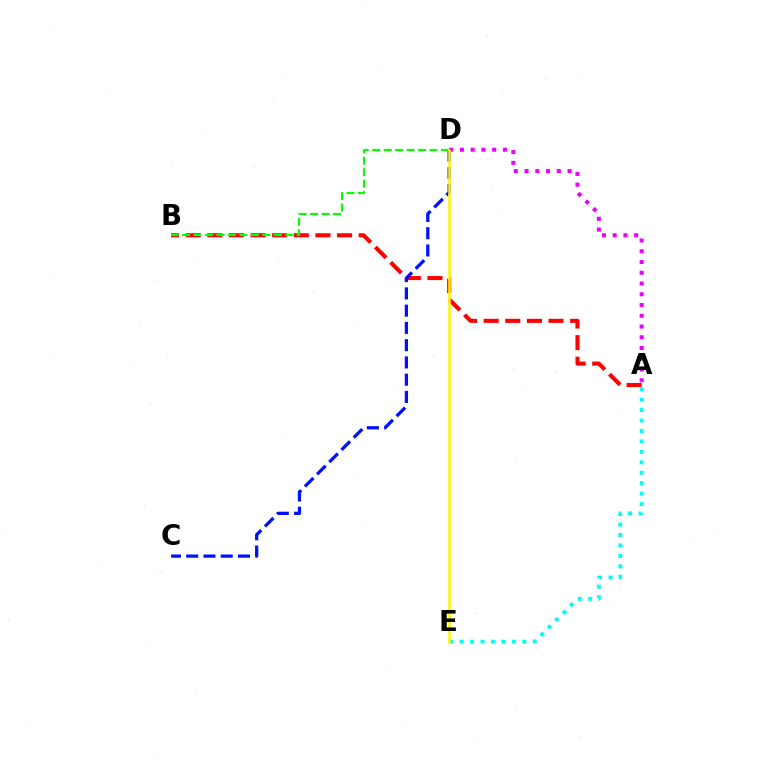{('A', 'B'): [{'color': '#ff0000', 'line_style': 'dashed', 'thickness': 2.94}], ('A', 'E'): [{'color': '#00fff6', 'line_style': 'dotted', 'thickness': 2.84}], ('C', 'D'): [{'color': '#0010ff', 'line_style': 'dashed', 'thickness': 2.34}], ('A', 'D'): [{'color': '#ee00ff', 'line_style': 'dotted', 'thickness': 2.92}], ('B', 'D'): [{'color': '#08ff00', 'line_style': 'dashed', 'thickness': 1.56}], ('D', 'E'): [{'color': '#fcf500', 'line_style': 'solid', 'thickness': 1.81}]}